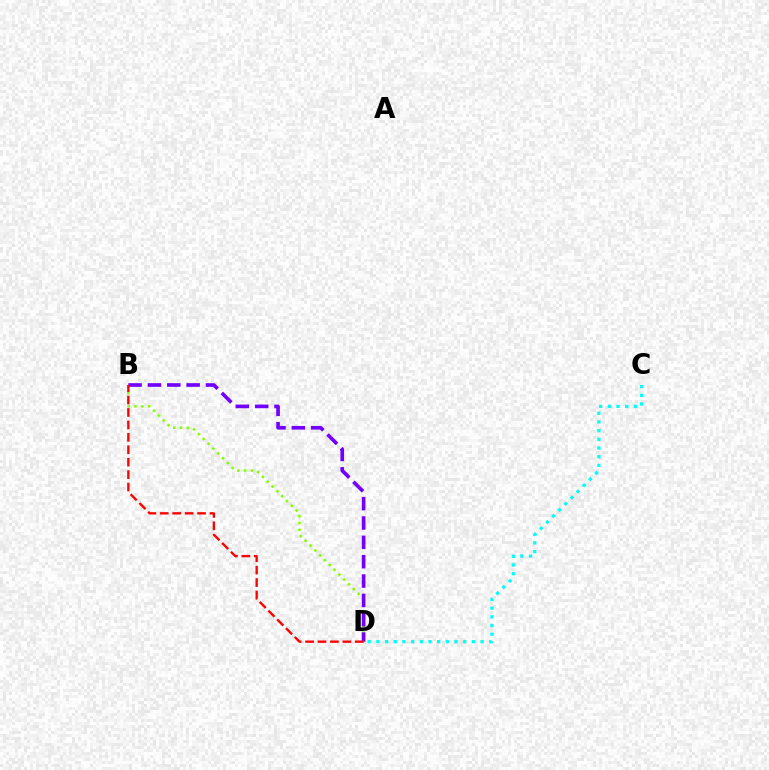{('B', 'D'): [{'color': '#84ff00', 'line_style': 'dotted', 'thickness': 1.85}, {'color': '#7200ff', 'line_style': 'dashed', 'thickness': 2.63}, {'color': '#ff0000', 'line_style': 'dashed', 'thickness': 1.69}], ('C', 'D'): [{'color': '#00fff6', 'line_style': 'dotted', 'thickness': 2.36}]}